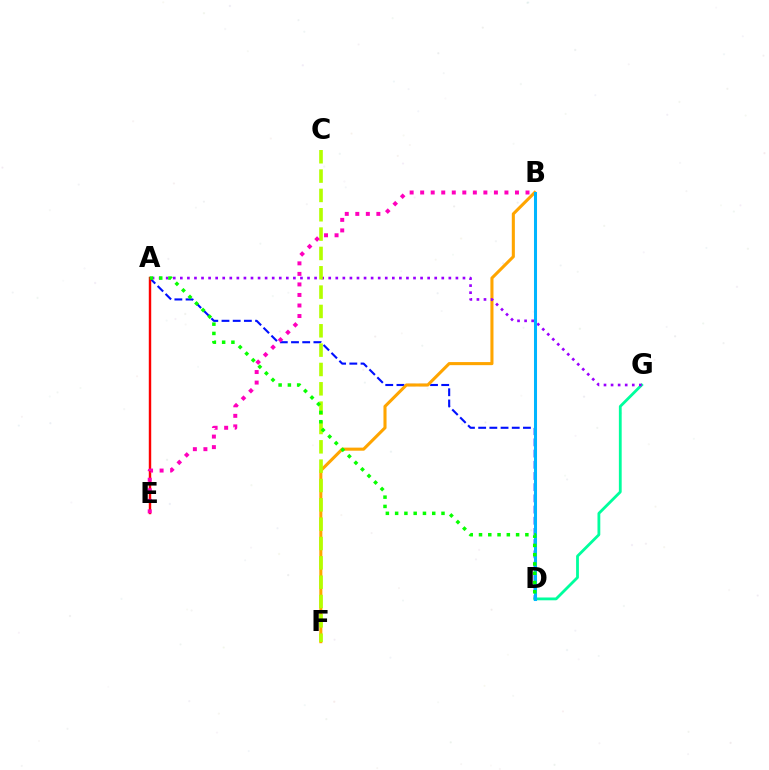{('A', 'D'): [{'color': '#0010ff', 'line_style': 'dashed', 'thickness': 1.52}, {'color': '#08ff00', 'line_style': 'dotted', 'thickness': 2.52}], ('B', 'F'): [{'color': '#ffa500', 'line_style': 'solid', 'thickness': 2.21}], ('D', 'G'): [{'color': '#00ff9d', 'line_style': 'solid', 'thickness': 2.02}], ('A', 'E'): [{'color': '#ff0000', 'line_style': 'solid', 'thickness': 1.75}], ('A', 'G'): [{'color': '#9b00ff', 'line_style': 'dotted', 'thickness': 1.92}], ('B', 'D'): [{'color': '#00b5ff', 'line_style': 'solid', 'thickness': 2.19}], ('C', 'F'): [{'color': '#b3ff00', 'line_style': 'dashed', 'thickness': 2.63}], ('B', 'E'): [{'color': '#ff00bd', 'line_style': 'dotted', 'thickness': 2.86}]}